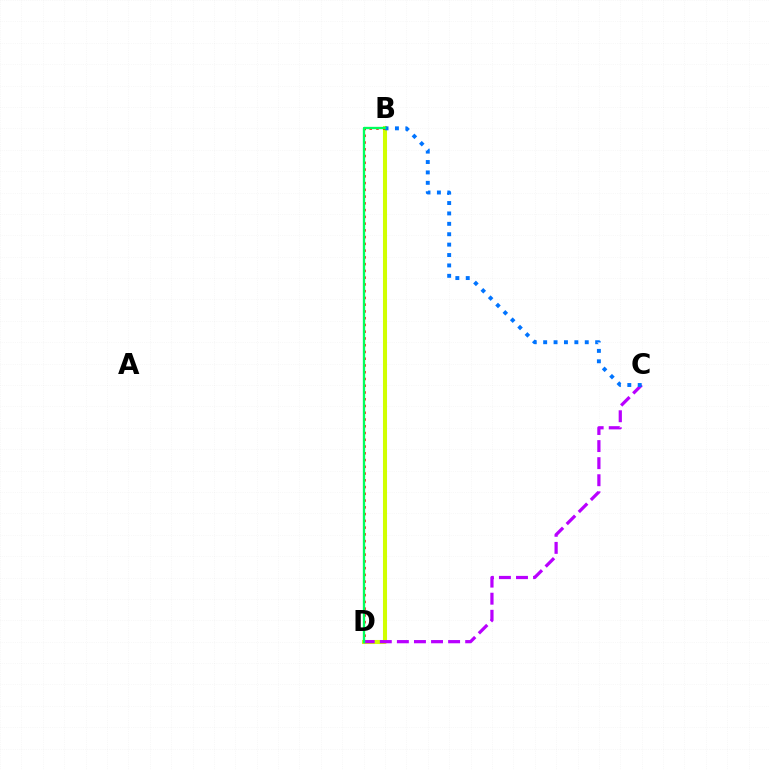{('B', 'D'): [{'color': '#d1ff00', 'line_style': 'solid', 'thickness': 2.92}, {'color': '#ff0000', 'line_style': 'dotted', 'thickness': 1.84}, {'color': '#00ff5c', 'line_style': 'solid', 'thickness': 1.67}], ('C', 'D'): [{'color': '#b900ff', 'line_style': 'dashed', 'thickness': 2.32}], ('B', 'C'): [{'color': '#0074ff', 'line_style': 'dotted', 'thickness': 2.83}]}